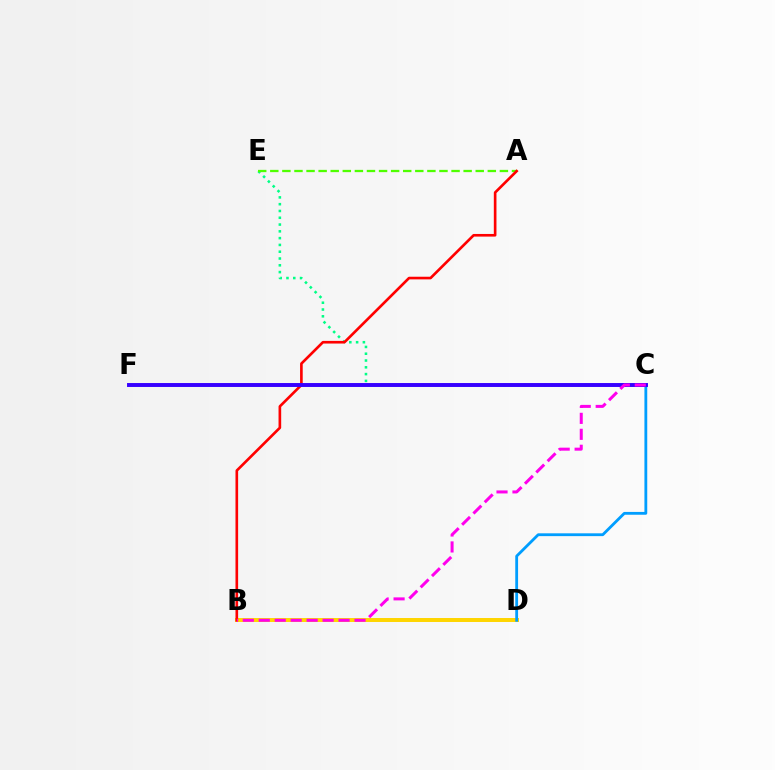{('C', 'E'): [{'color': '#00ff86', 'line_style': 'dotted', 'thickness': 1.85}], ('B', 'D'): [{'color': '#ffd500', 'line_style': 'solid', 'thickness': 2.86}], ('A', 'E'): [{'color': '#4fff00', 'line_style': 'dashed', 'thickness': 1.64}], ('C', 'D'): [{'color': '#009eff', 'line_style': 'solid', 'thickness': 2.03}], ('A', 'B'): [{'color': '#ff0000', 'line_style': 'solid', 'thickness': 1.9}], ('C', 'F'): [{'color': '#3700ff', 'line_style': 'solid', 'thickness': 2.83}], ('B', 'C'): [{'color': '#ff00ed', 'line_style': 'dashed', 'thickness': 2.17}]}